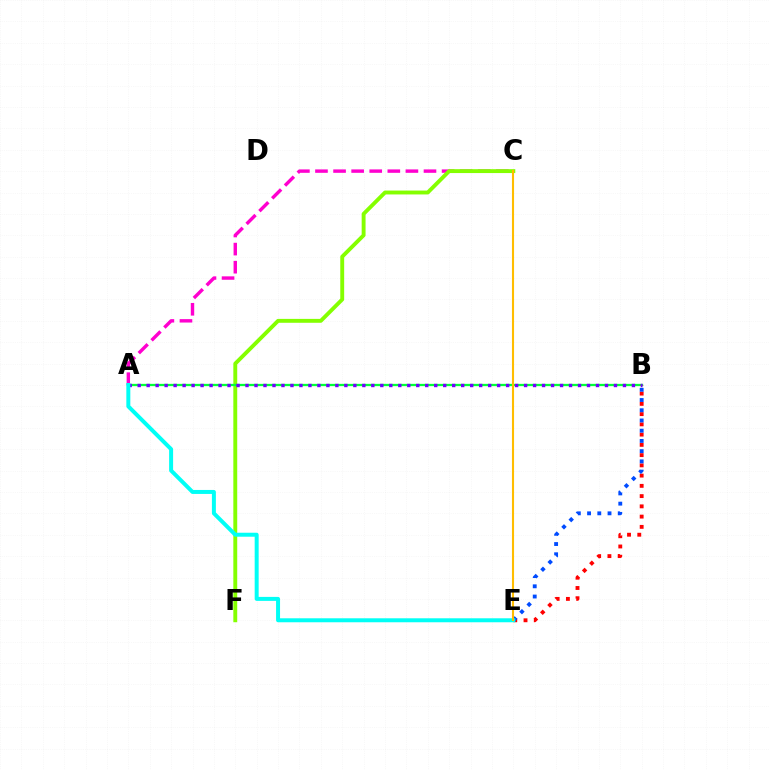{('A', 'C'): [{'color': '#ff00cf', 'line_style': 'dashed', 'thickness': 2.46}], ('C', 'F'): [{'color': '#84ff00', 'line_style': 'solid', 'thickness': 2.8}], ('A', 'B'): [{'color': '#00ff39', 'line_style': 'solid', 'thickness': 1.65}, {'color': '#7200ff', 'line_style': 'dotted', 'thickness': 2.44}], ('B', 'E'): [{'color': '#ff0000', 'line_style': 'dotted', 'thickness': 2.79}, {'color': '#004bff', 'line_style': 'dotted', 'thickness': 2.78}], ('A', 'E'): [{'color': '#00fff6', 'line_style': 'solid', 'thickness': 2.86}], ('C', 'E'): [{'color': '#ffbd00', 'line_style': 'solid', 'thickness': 1.51}]}